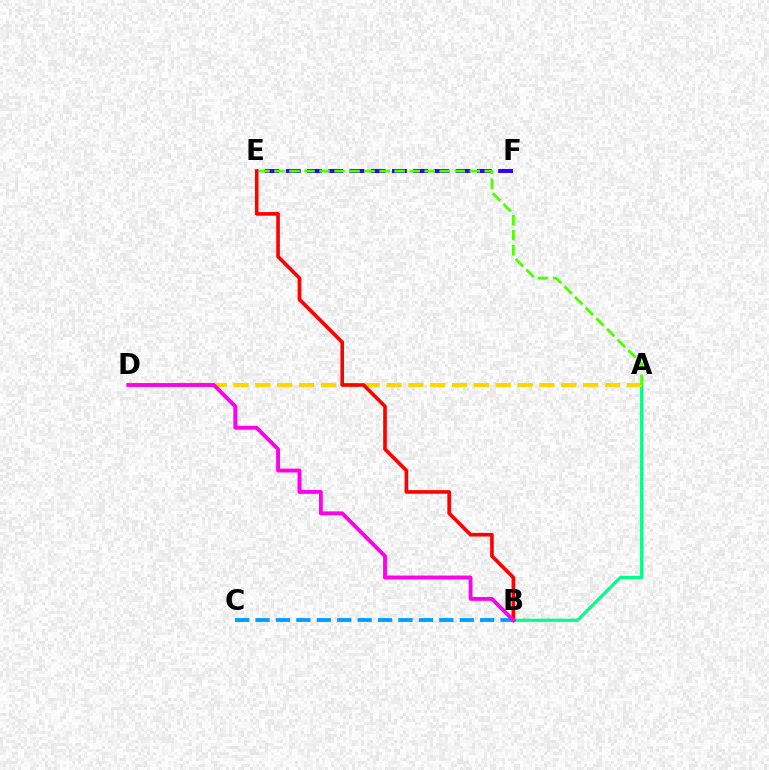{('B', 'C'): [{'color': '#009eff', 'line_style': 'dashed', 'thickness': 2.77}], ('A', 'B'): [{'color': '#00ff86', 'line_style': 'solid', 'thickness': 2.28}], ('E', 'F'): [{'color': '#3700ff', 'line_style': 'dashed', 'thickness': 2.88}], ('A', 'D'): [{'color': '#ffd500', 'line_style': 'dashed', 'thickness': 2.97}], ('A', 'E'): [{'color': '#4fff00', 'line_style': 'dashed', 'thickness': 2.04}], ('B', 'E'): [{'color': '#ff0000', 'line_style': 'solid', 'thickness': 2.61}], ('B', 'D'): [{'color': '#ff00ed', 'line_style': 'solid', 'thickness': 2.79}]}